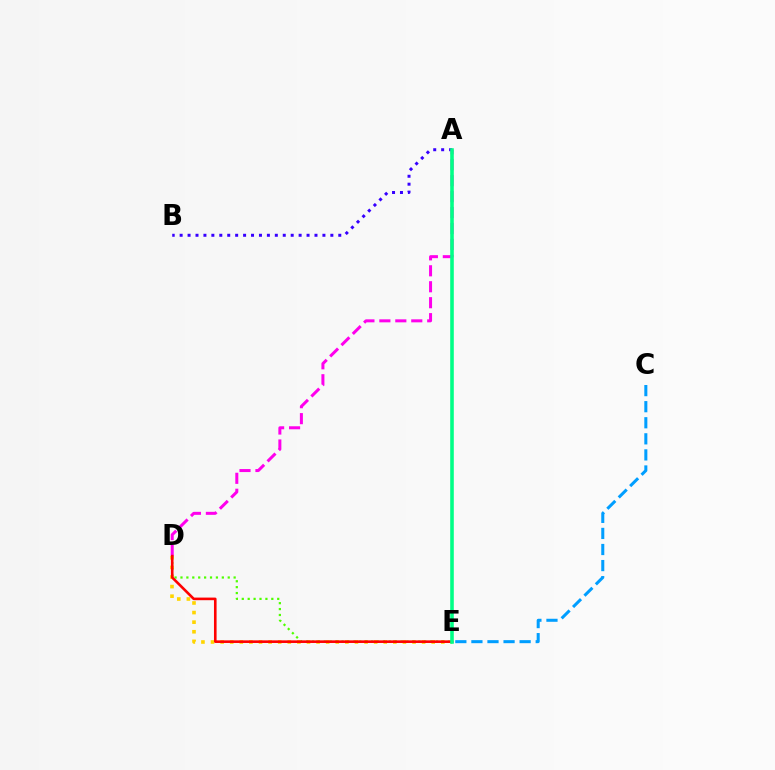{('D', 'E'): [{'color': '#ffd500', 'line_style': 'dotted', 'thickness': 2.61}, {'color': '#4fff00', 'line_style': 'dotted', 'thickness': 1.6}, {'color': '#ff0000', 'line_style': 'solid', 'thickness': 1.88}], ('A', 'B'): [{'color': '#3700ff', 'line_style': 'dotted', 'thickness': 2.16}], ('A', 'D'): [{'color': '#ff00ed', 'line_style': 'dashed', 'thickness': 2.17}], ('C', 'E'): [{'color': '#009eff', 'line_style': 'dashed', 'thickness': 2.18}], ('A', 'E'): [{'color': '#00ff86', 'line_style': 'solid', 'thickness': 2.58}]}